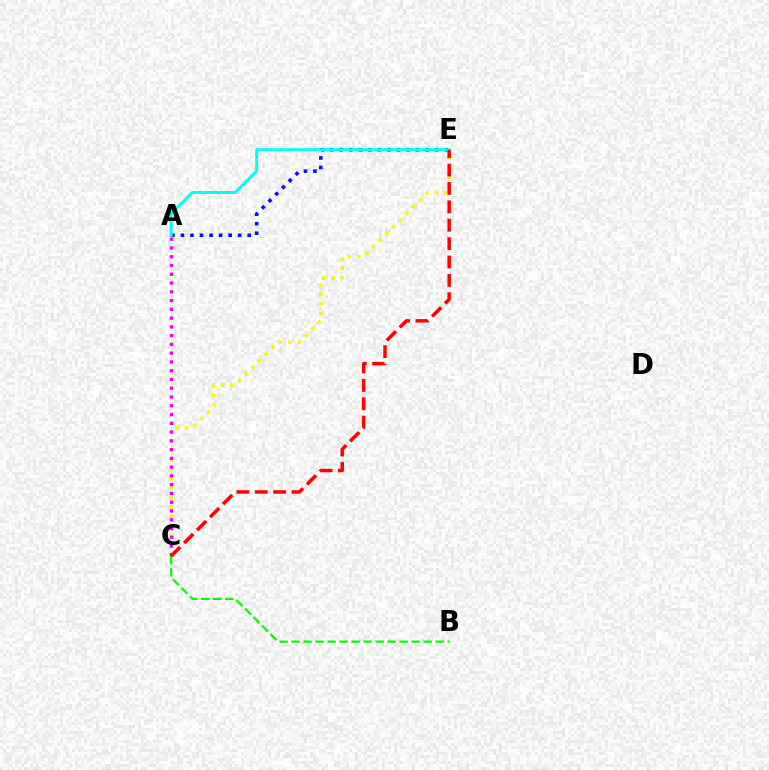{('A', 'E'): [{'color': '#0010ff', 'line_style': 'dotted', 'thickness': 2.59}, {'color': '#00fff6', 'line_style': 'solid', 'thickness': 2.17}], ('C', 'E'): [{'color': '#fcf500', 'line_style': 'dotted', 'thickness': 2.57}, {'color': '#ff0000', 'line_style': 'dashed', 'thickness': 2.5}], ('A', 'C'): [{'color': '#ee00ff', 'line_style': 'dotted', 'thickness': 2.38}], ('B', 'C'): [{'color': '#08ff00', 'line_style': 'dashed', 'thickness': 1.63}]}